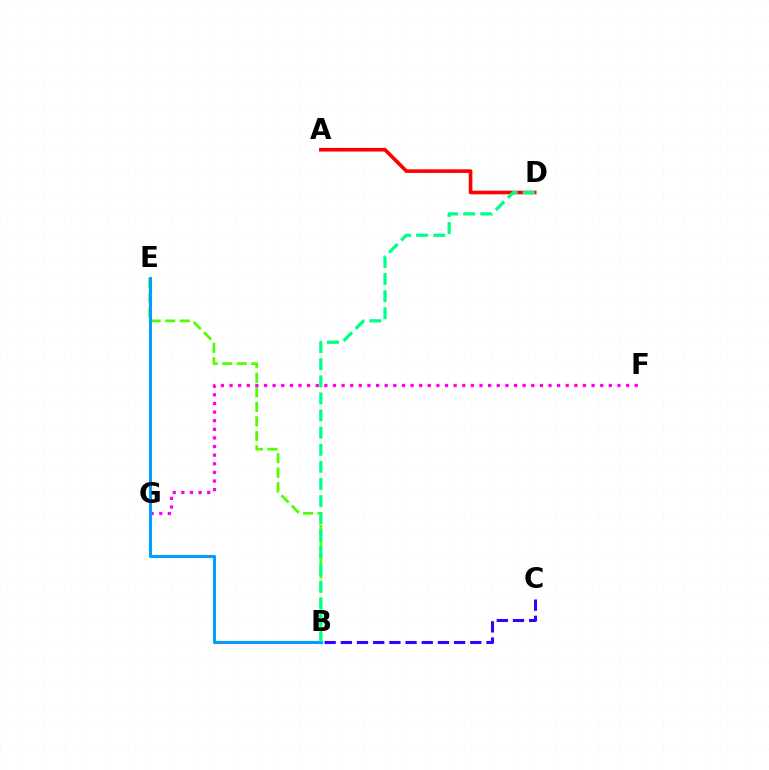{('E', 'G'): [{'color': '#ffd500', 'line_style': 'solid', 'thickness': 1.82}], ('B', 'E'): [{'color': '#4fff00', 'line_style': 'dashed', 'thickness': 1.98}, {'color': '#009eff', 'line_style': 'solid', 'thickness': 2.21}], ('A', 'D'): [{'color': '#ff0000', 'line_style': 'solid', 'thickness': 2.6}], ('F', 'G'): [{'color': '#ff00ed', 'line_style': 'dotted', 'thickness': 2.34}], ('B', 'D'): [{'color': '#00ff86', 'line_style': 'dashed', 'thickness': 2.32}], ('B', 'C'): [{'color': '#3700ff', 'line_style': 'dashed', 'thickness': 2.2}]}